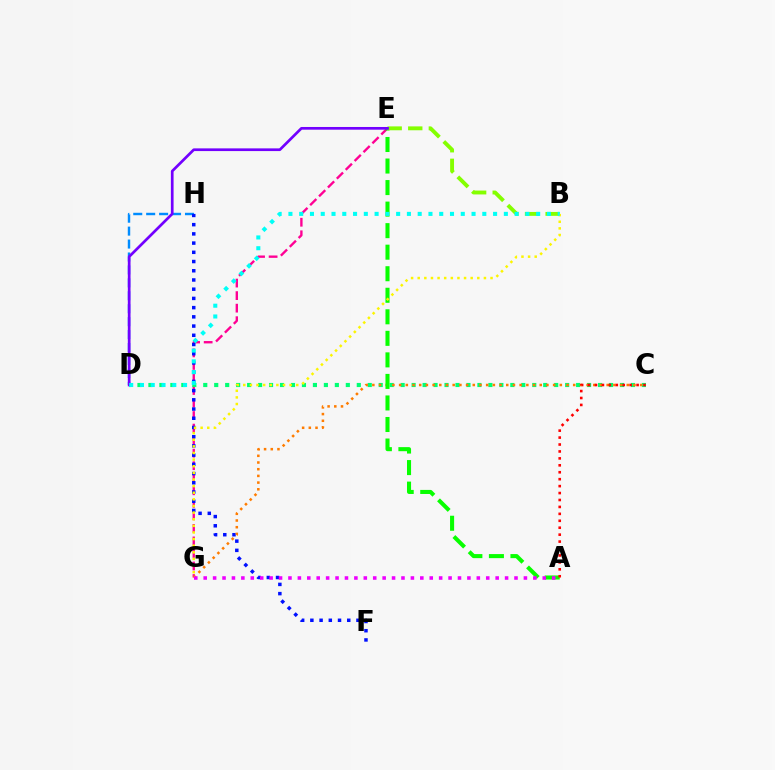{('E', 'G'): [{'color': '#ff0094', 'line_style': 'dashed', 'thickness': 1.7}], ('D', 'H'): [{'color': '#008cff', 'line_style': 'dashed', 'thickness': 1.76}], ('C', 'D'): [{'color': '#00ff74', 'line_style': 'dotted', 'thickness': 2.98}], ('F', 'H'): [{'color': '#0010ff', 'line_style': 'dotted', 'thickness': 2.5}], ('C', 'G'): [{'color': '#ff7c00', 'line_style': 'dotted', 'thickness': 1.82}], ('A', 'E'): [{'color': '#08ff00', 'line_style': 'dashed', 'thickness': 2.93}], ('A', 'G'): [{'color': '#ee00ff', 'line_style': 'dotted', 'thickness': 2.56}], ('B', 'E'): [{'color': '#84ff00', 'line_style': 'dashed', 'thickness': 2.8}], ('A', 'C'): [{'color': '#ff0000', 'line_style': 'dotted', 'thickness': 1.88}], ('D', 'E'): [{'color': '#7200ff', 'line_style': 'solid', 'thickness': 1.95}], ('B', 'G'): [{'color': '#fcf500', 'line_style': 'dotted', 'thickness': 1.8}], ('B', 'D'): [{'color': '#00fff6', 'line_style': 'dotted', 'thickness': 2.93}]}